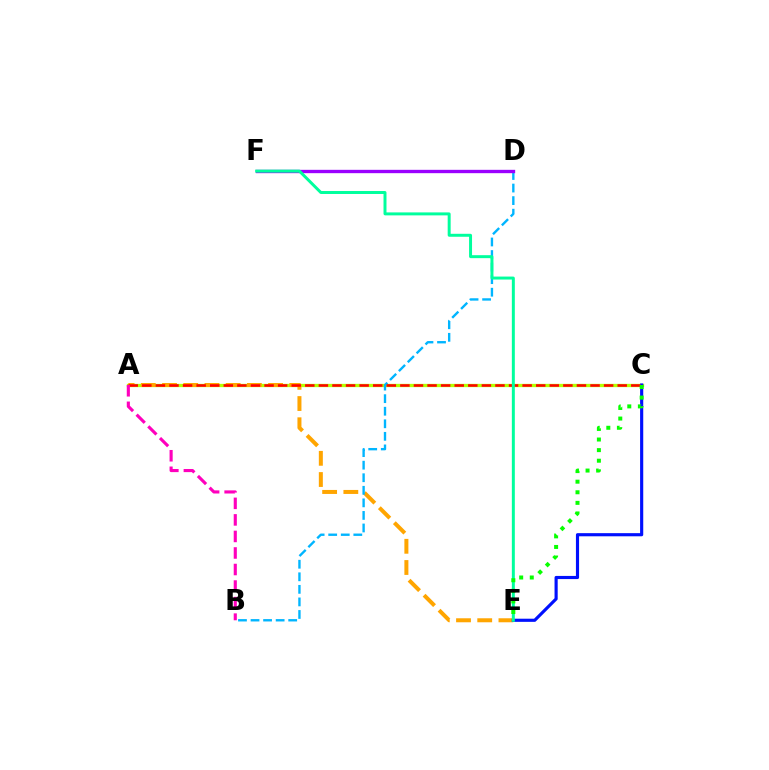{('A', 'C'): [{'color': '#b3ff00', 'line_style': 'solid', 'thickness': 2.37}, {'color': '#ff0000', 'line_style': 'dashed', 'thickness': 1.85}], ('A', 'E'): [{'color': '#ffa500', 'line_style': 'dashed', 'thickness': 2.88}], ('C', 'E'): [{'color': '#0010ff', 'line_style': 'solid', 'thickness': 2.26}, {'color': '#08ff00', 'line_style': 'dotted', 'thickness': 2.88}], ('B', 'D'): [{'color': '#00b5ff', 'line_style': 'dashed', 'thickness': 1.71}], ('D', 'F'): [{'color': '#9b00ff', 'line_style': 'solid', 'thickness': 2.41}], ('E', 'F'): [{'color': '#00ff9d', 'line_style': 'solid', 'thickness': 2.14}], ('A', 'B'): [{'color': '#ff00bd', 'line_style': 'dashed', 'thickness': 2.25}]}